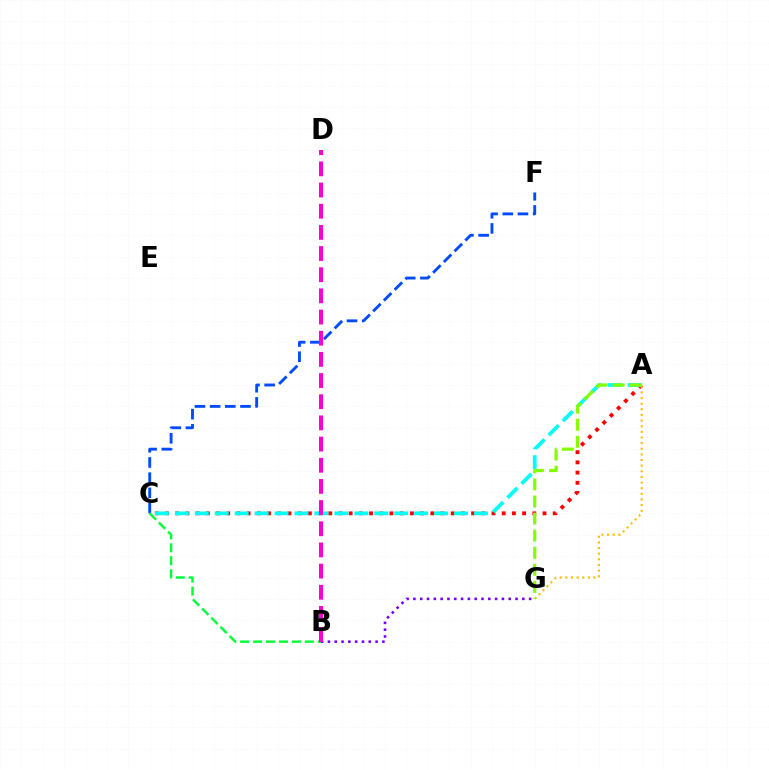{('A', 'C'): [{'color': '#ff0000', 'line_style': 'dotted', 'thickness': 2.77}, {'color': '#00fff6', 'line_style': 'dashed', 'thickness': 2.71}], ('C', 'F'): [{'color': '#004bff', 'line_style': 'dashed', 'thickness': 2.06}], ('B', 'G'): [{'color': '#7200ff', 'line_style': 'dotted', 'thickness': 1.85}], ('A', 'G'): [{'color': '#ffbd00', 'line_style': 'dotted', 'thickness': 1.53}, {'color': '#84ff00', 'line_style': 'dashed', 'thickness': 2.32}], ('B', 'C'): [{'color': '#00ff39', 'line_style': 'dashed', 'thickness': 1.76}], ('B', 'D'): [{'color': '#ff00cf', 'line_style': 'dashed', 'thickness': 2.88}]}